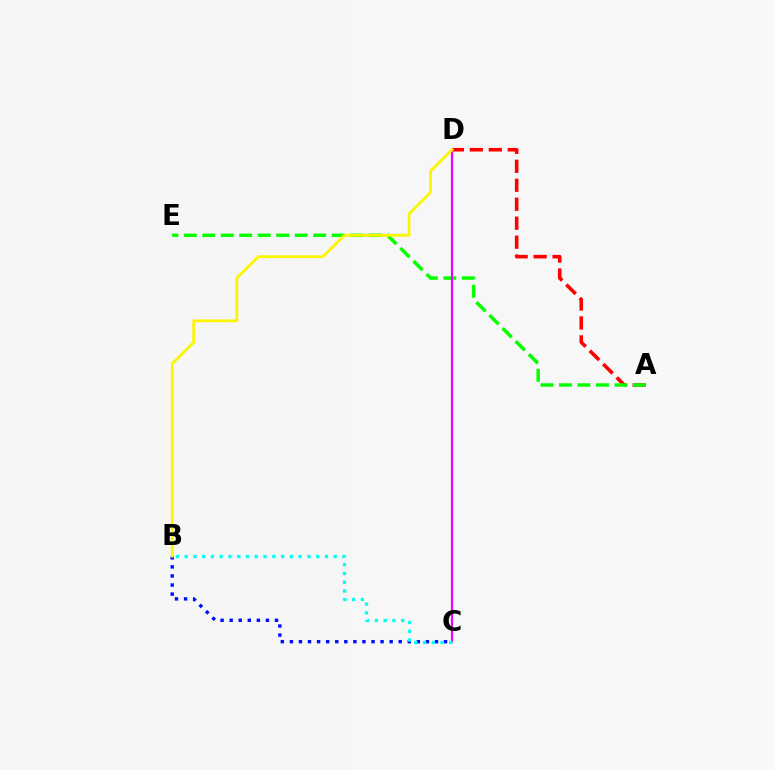{('A', 'D'): [{'color': '#ff0000', 'line_style': 'dashed', 'thickness': 2.58}], ('A', 'E'): [{'color': '#08ff00', 'line_style': 'dashed', 'thickness': 2.51}], ('C', 'D'): [{'color': '#ee00ff', 'line_style': 'solid', 'thickness': 1.59}], ('B', 'C'): [{'color': '#0010ff', 'line_style': 'dotted', 'thickness': 2.46}, {'color': '#00fff6', 'line_style': 'dotted', 'thickness': 2.38}], ('B', 'D'): [{'color': '#fcf500', 'line_style': 'solid', 'thickness': 2.02}]}